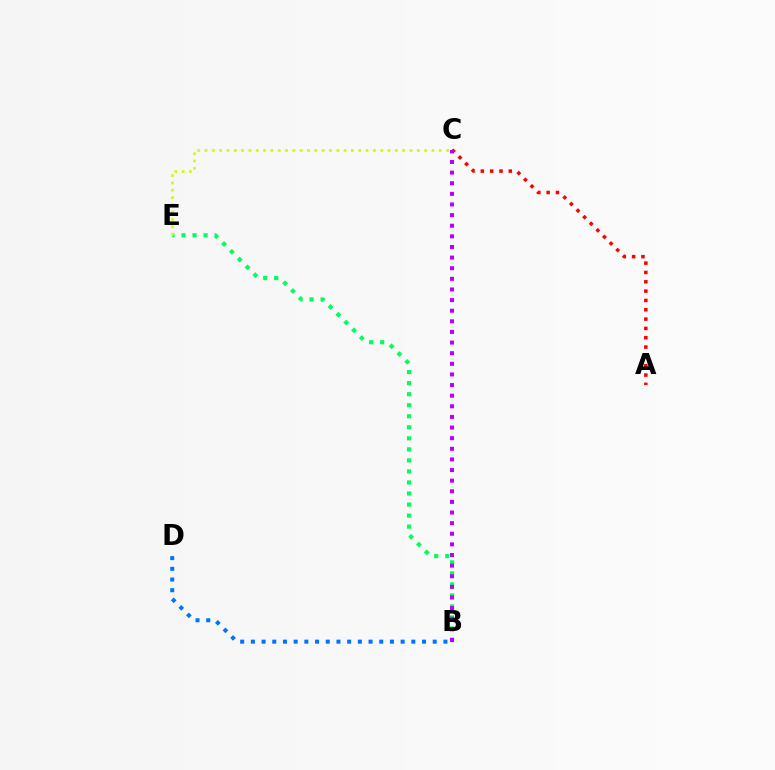{('B', 'E'): [{'color': '#00ff5c', 'line_style': 'dotted', 'thickness': 3.0}], ('A', 'C'): [{'color': '#ff0000', 'line_style': 'dotted', 'thickness': 2.53}], ('C', 'E'): [{'color': '#d1ff00', 'line_style': 'dotted', 'thickness': 1.99}], ('B', 'C'): [{'color': '#b900ff', 'line_style': 'dotted', 'thickness': 2.89}], ('B', 'D'): [{'color': '#0074ff', 'line_style': 'dotted', 'thickness': 2.91}]}